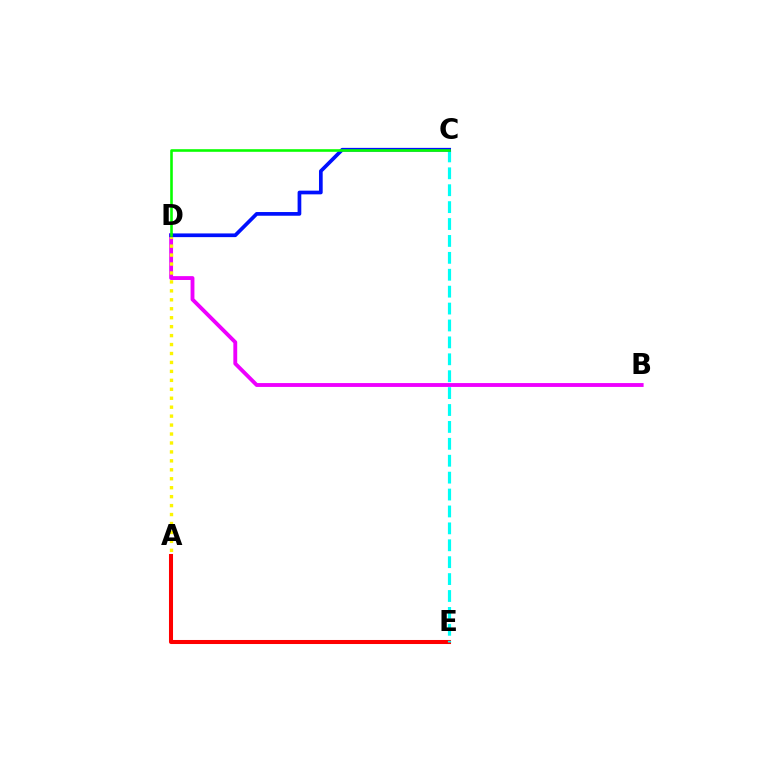{('B', 'D'): [{'color': '#ee00ff', 'line_style': 'solid', 'thickness': 2.78}], ('A', 'D'): [{'color': '#fcf500', 'line_style': 'dotted', 'thickness': 2.43}], ('A', 'E'): [{'color': '#ff0000', 'line_style': 'solid', 'thickness': 2.91}], ('C', 'E'): [{'color': '#00fff6', 'line_style': 'dashed', 'thickness': 2.3}], ('C', 'D'): [{'color': '#0010ff', 'line_style': 'solid', 'thickness': 2.67}, {'color': '#08ff00', 'line_style': 'solid', 'thickness': 1.87}]}